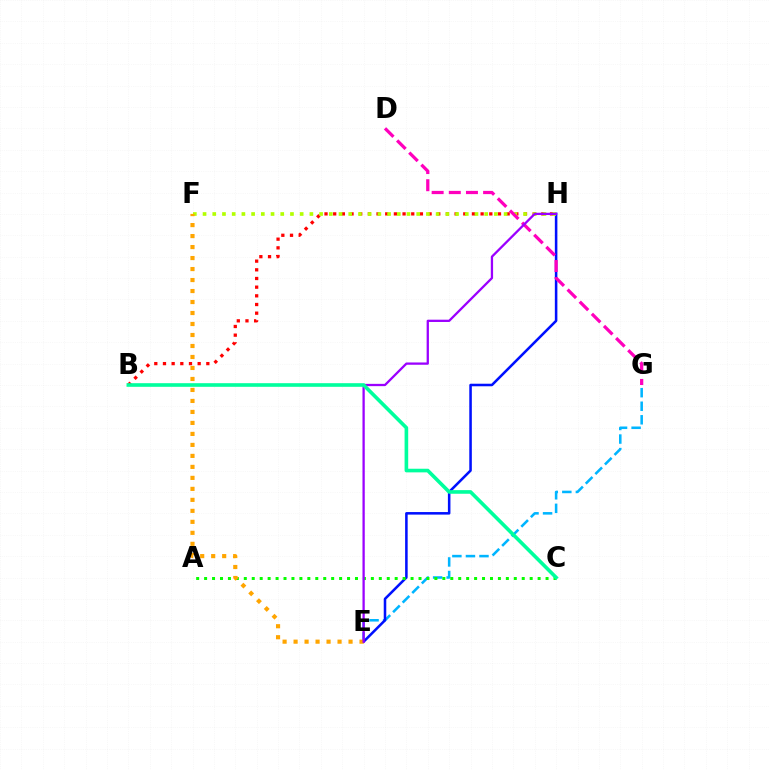{('B', 'H'): [{'color': '#ff0000', 'line_style': 'dotted', 'thickness': 2.36}], ('E', 'G'): [{'color': '#00b5ff', 'line_style': 'dashed', 'thickness': 1.84}], ('E', 'H'): [{'color': '#0010ff', 'line_style': 'solid', 'thickness': 1.83}, {'color': '#9b00ff', 'line_style': 'solid', 'thickness': 1.65}], ('F', 'H'): [{'color': '#b3ff00', 'line_style': 'dotted', 'thickness': 2.64}], ('D', 'G'): [{'color': '#ff00bd', 'line_style': 'dashed', 'thickness': 2.33}], ('A', 'C'): [{'color': '#08ff00', 'line_style': 'dotted', 'thickness': 2.16}], ('E', 'F'): [{'color': '#ffa500', 'line_style': 'dotted', 'thickness': 2.99}], ('B', 'C'): [{'color': '#00ff9d', 'line_style': 'solid', 'thickness': 2.61}]}